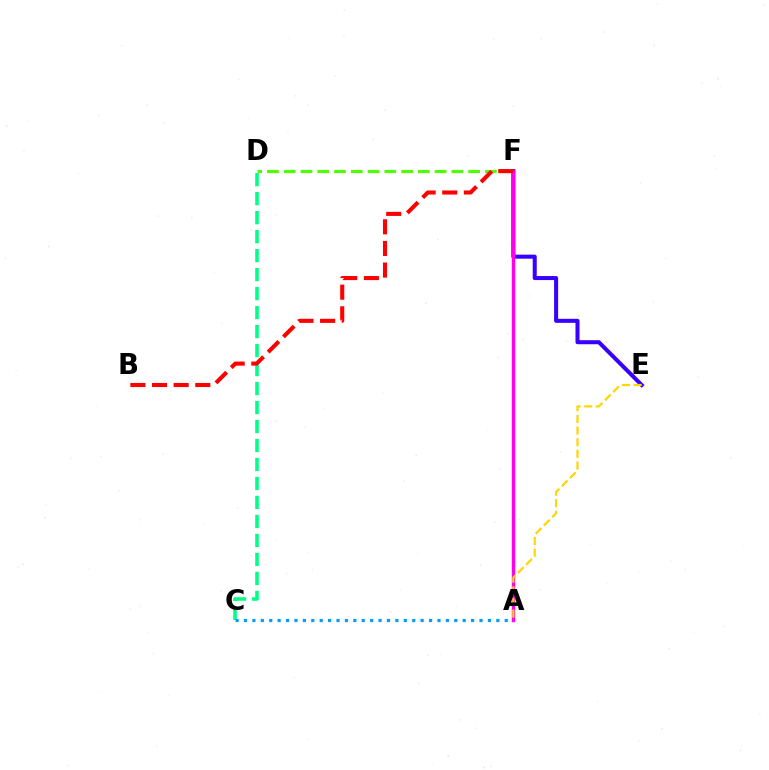{('D', 'F'): [{'color': '#4fff00', 'line_style': 'dashed', 'thickness': 2.28}], ('E', 'F'): [{'color': '#3700ff', 'line_style': 'solid', 'thickness': 2.9}], ('C', 'D'): [{'color': '#00ff86', 'line_style': 'dashed', 'thickness': 2.58}], ('A', 'F'): [{'color': '#ff00ed', 'line_style': 'solid', 'thickness': 2.44}], ('A', 'C'): [{'color': '#009eff', 'line_style': 'dotted', 'thickness': 2.29}], ('B', 'F'): [{'color': '#ff0000', 'line_style': 'dashed', 'thickness': 2.94}], ('A', 'E'): [{'color': '#ffd500', 'line_style': 'dashed', 'thickness': 1.58}]}